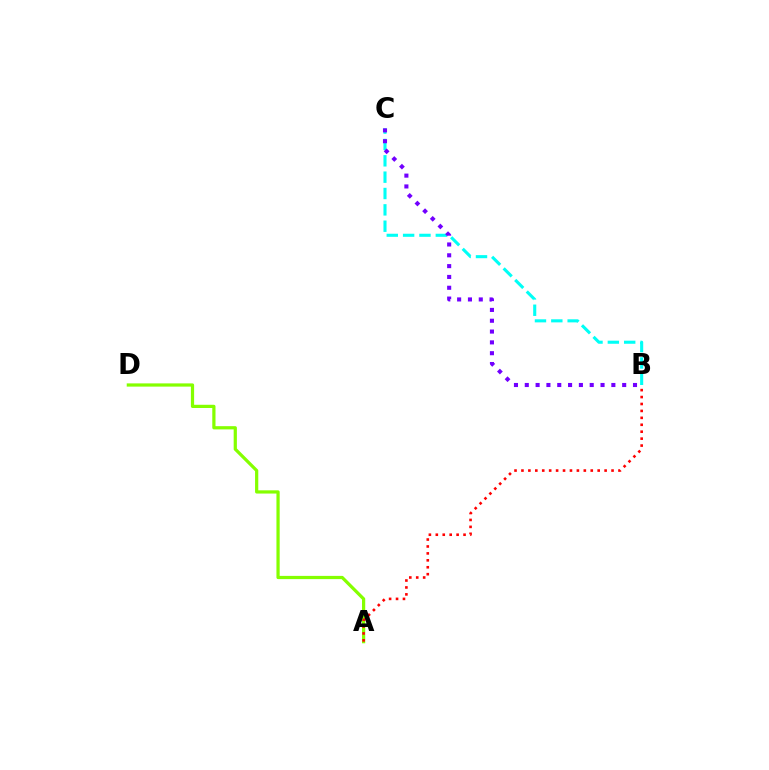{('A', 'D'): [{'color': '#84ff00', 'line_style': 'solid', 'thickness': 2.32}], ('B', 'C'): [{'color': '#00fff6', 'line_style': 'dashed', 'thickness': 2.22}, {'color': '#7200ff', 'line_style': 'dotted', 'thickness': 2.94}], ('A', 'B'): [{'color': '#ff0000', 'line_style': 'dotted', 'thickness': 1.88}]}